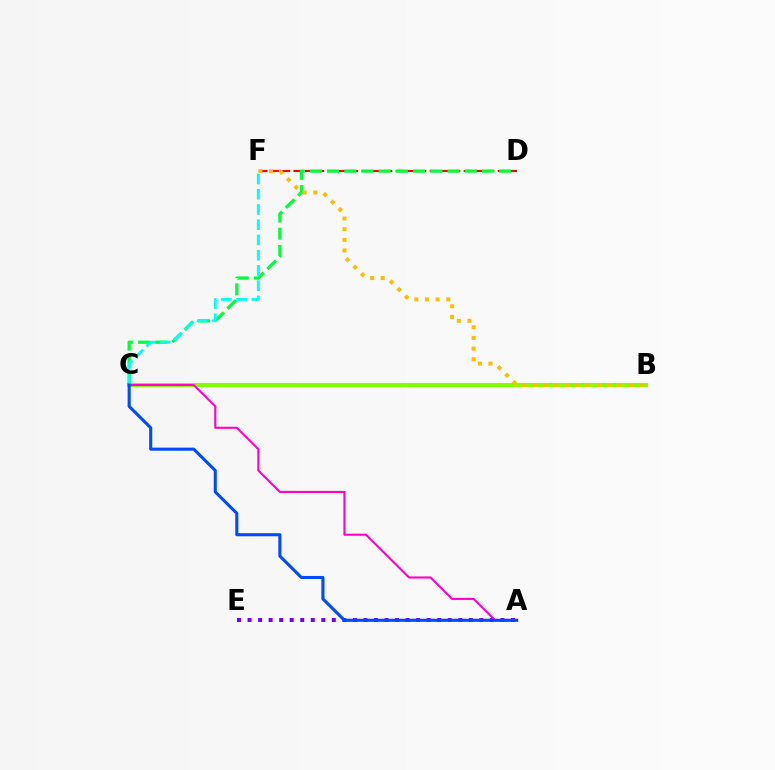{('B', 'C'): [{'color': '#84ff00', 'line_style': 'solid', 'thickness': 3.0}], ('D', 'F'): [{'color': '#ff0000', 'line_style': 'dashed', 'thickness': 1.54}], ('C', 'D'): [{'color': '#00ff39', 'line_style': 'dashed', 'thickness': 2.34}], ('A', 'E'): [{'color': '#7200ff', 'line_style': 'dotted', 'thickness': 2.86}], ('A', 'C'): [{'color': '#ff00cf', 'line_style': 'solid', 'thickness': 1.52}, {'color': '#004bff', 'line_style': 'solid', 'thickness': 2.22}], ('B', 'F'): [{'color': '#ffbd00', 'line_style': 'dotted', 'thickness': 2.89}], ('C', 'F'): [{'color': '#00fff6', 'line_style': 'dashed', 'thickness': 2.07}]}